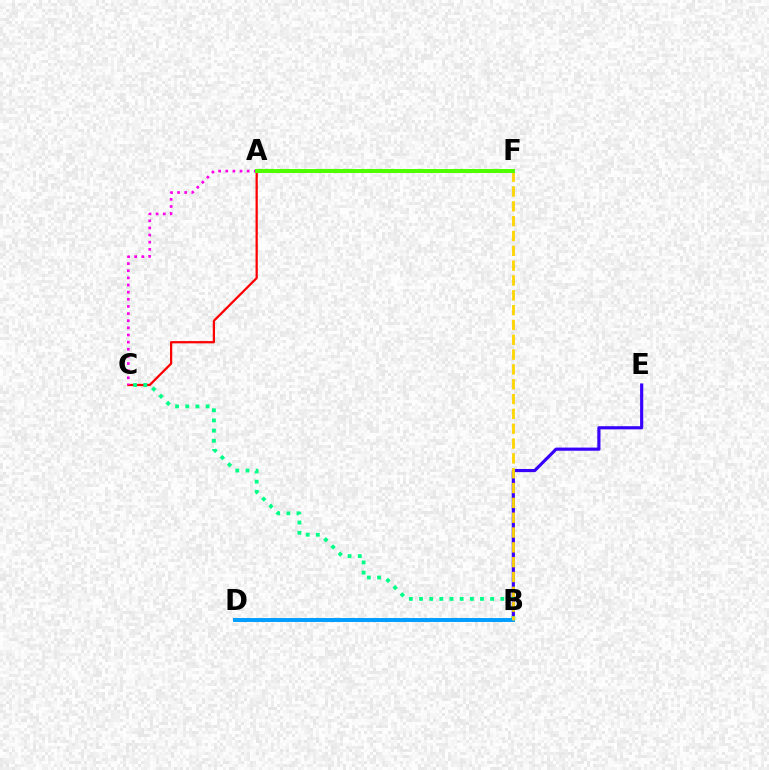{('A', 'C'): [{'color': '#ff0000', 'line_style': 'solid', 'thickness': 1.63}, {'color': '#ff00ed', 'line_style': 'dotted', 'thickness': 1.94}], ('B', 'E'): [{'color': '#3700ff', 'line_style': 'solid', 'thickness': 2.27}], ('B', 'C'): [{'color': '#00ff86', 'line_style': 'dotted', 'thickness': 2.76}], ('B', 'D'): [{'color': '#009eff', 'line_style': 'solid', 'thickness': 2.83}], ('B', 'F'): [{'color': '#ffd500', 'line_style': 'dashed', 'thickness': 2.01}], ('A', 'F'): [{'color': '#4fff00', 'line_style': 'solid', 'thickness': 2.88}]}